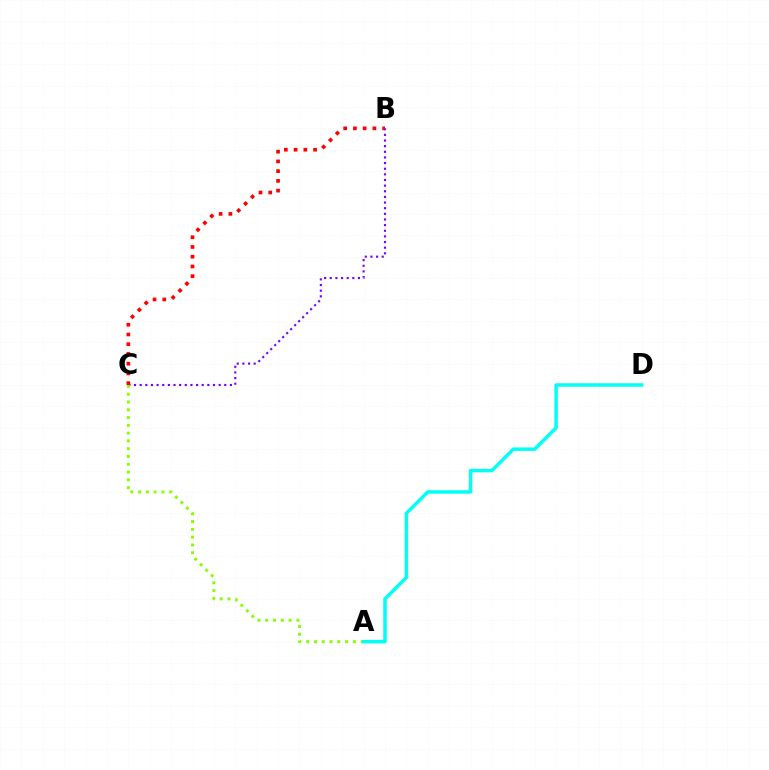{('B', 'C'): [{'color': '#7200ff', 'line_style': 'dotted', 'thickness': 1.53}, {'color': '#ff0000', 'line_style': 'dotted', 'thickness': 2.65}], ('A', 'C'): [{'color': '#84ff00', 'line_style': 'dotted', 'thickness': 2.11}], ('A', 'D'): [{'color': '#00fff6', 'line_style': 'solid', 'thickness': 2.51}]}